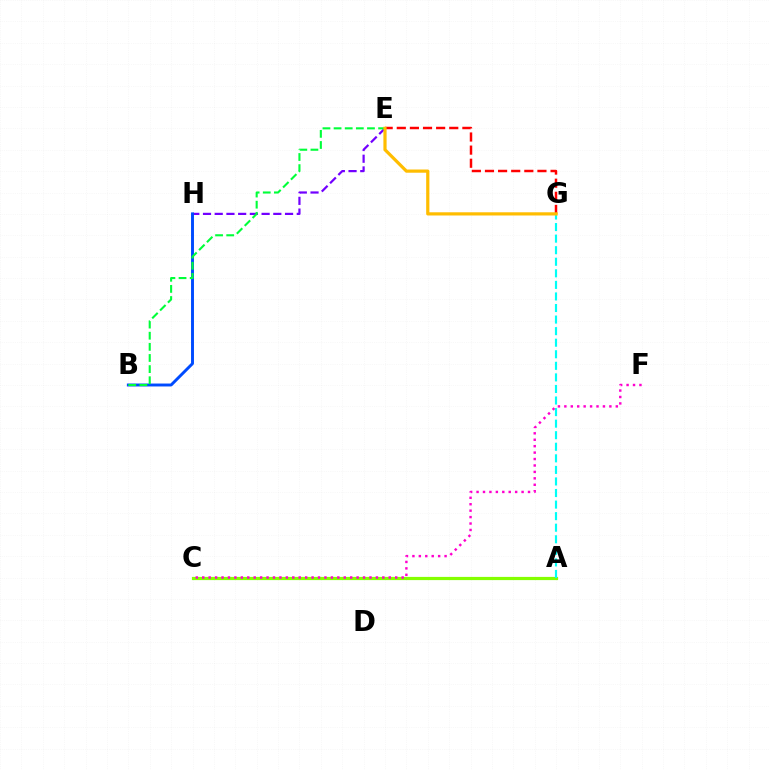{('E', 'H'): [{'color': '#7200ff', 'line_style': 'dashed', 'thickness': 1.59}], ('A', 'C'): [{'color': '#84ff00', 'line_style': 'solid', 'thickness': 2.3}], ('B', 'H'): [{'color': '#004bff', 'line_style': 'solid', 'thickness': 2.11}], ('A', 'G'): [{'color': '#00fff6', 'line_style': 'dashed', 'thickness': 1.57}], ('B', 'E'): [{'color': '#00ff39', 'line_style': 'dashed', 'thickness': 1.51}], ('E', 'G'): [{'color': '#ff0000', 'line_style': 'dashed', 'thickness': 1.78}, {'color': '#ffbd00', 'line_style': 'solid', 'thickness': 2.31}], ('C', 'F'): [{'color': '#ff00cf', 'line_style': 'dotted', 'thickness': 1.75}]}